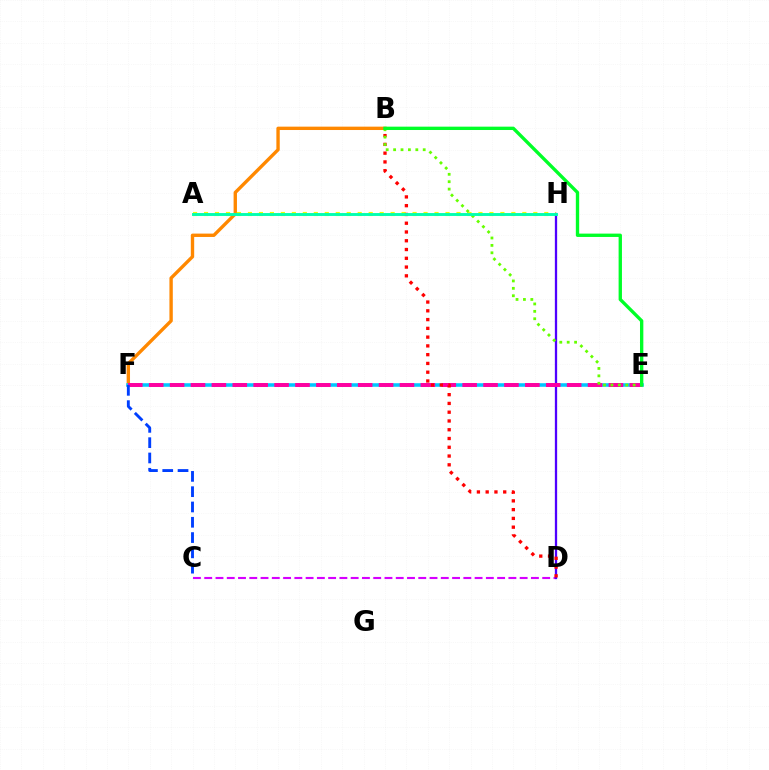{('B', 'F'): [{'color': '#ff8800', 'line_style': 'solid', 'thickness': 2.42}], ('C', 'D'): [{'color': '#d600ff', 'line_style': 'dashed', 'thickness': 1.53}], ('A', 'H'): [{'color': '#eeff00', 'line_style': 'dotted', 'thickness': 2.98}, {'color': '#00ffaf', 'line_style': 'solid', 'thickness': 2.08}], ('E', 'F'): [{'color': '#00c7ff', 'line_style': 'solid', 'thickness': 2.56}, {'color': '#ff00a0', 'line_style': 'dashed', 'thickness': 2.84}], ('D', 'H'): [{'color': '#4f00ff', 'line_style': 'solid', 'thickness': 1.65}], ('B', 'D'): [{'color': '#ff0000', 'line_style': 'dotted', 'thickness': 2.38}], ('B', 'E'): [{'color': '#66ff00', 'line_style': 'dotted', 'thickness': 2.01}, {'color': '#00ff27', 'line_style': 'solid', 'thickness': 2.41}], ('C', 'F'): [{'color': '#003fff', 'line_style': 'dashed', 'thickness': 2.08}]}